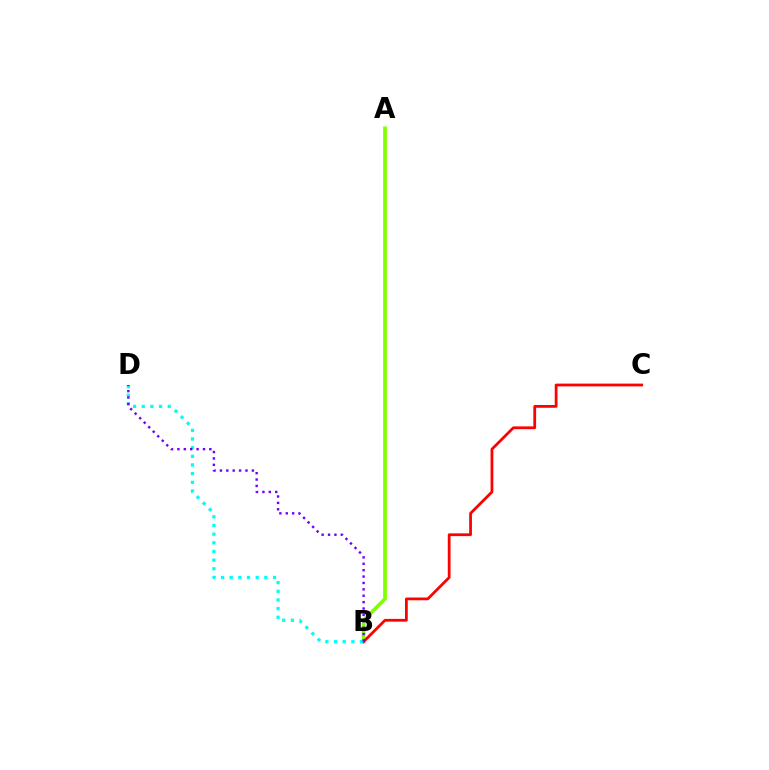{('A', 'B'): [{'color': '#84ff00', 'line_style': 'solid', 'thickness': 2.7}], ('B', 'C'): [{'color': '#ff0000', 'line_style': 'solid', 'thickness': 2.0}], ('B', 'D'): [{'color': '#00fff6', 'line_style': 'dotted', 'thickness': 2.35}, {'color': '#7200ff', 'line_style': 'dotted', 'thickness': 1.74}]}